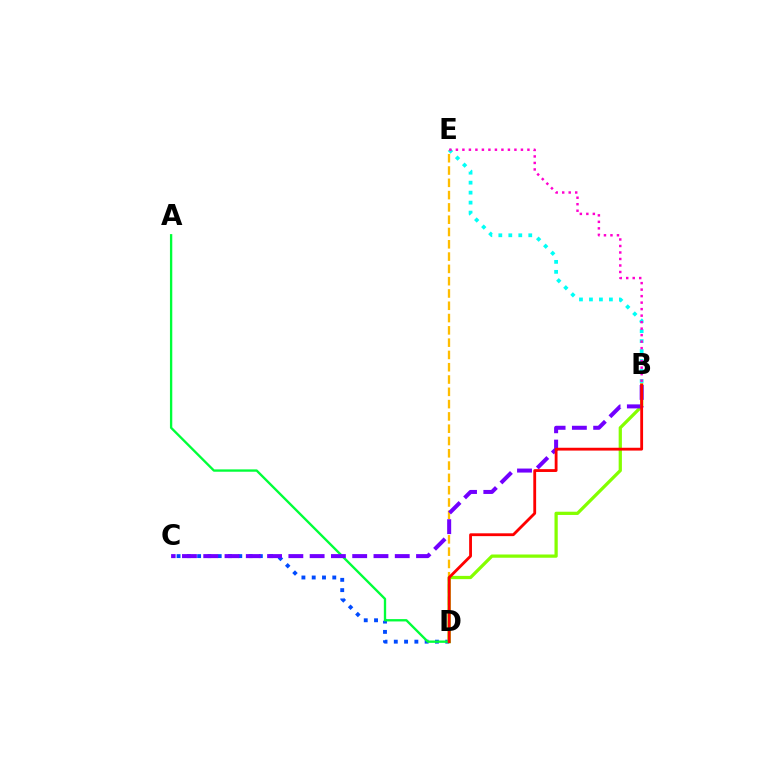{('C', 'D'): [{'color': '#004bff', 'line_style': 'dotted', 'thickness': 2.79}], ('B', 'E'): [{'color': '#00fff6', 'line_style': 'dotted', 'thickness': 2.71}, {'color': '#ff00cf', 'line_style': 'dotted', 'thickness': 1.77}], ('D', 'E'): [{'color': '#ffbd00', 'line_style': 'dashed', 'thickness': 1.67}], ('B', 'D'): [{'color': '#84ff00', 'line_style': 'solid', 'thickness': 2.34}, {'color': '#ff0000', 'line_style': 'solid', 'thickness': 2.03}], ('A', 'D'): [{'color': '#00ff39', 'line_style': 'solid', 'thickness': 1.68}], ('B', 'C'): [{'color': '#7200ff', 'line_style': 'dashed', 'thickness': 2.89}]}